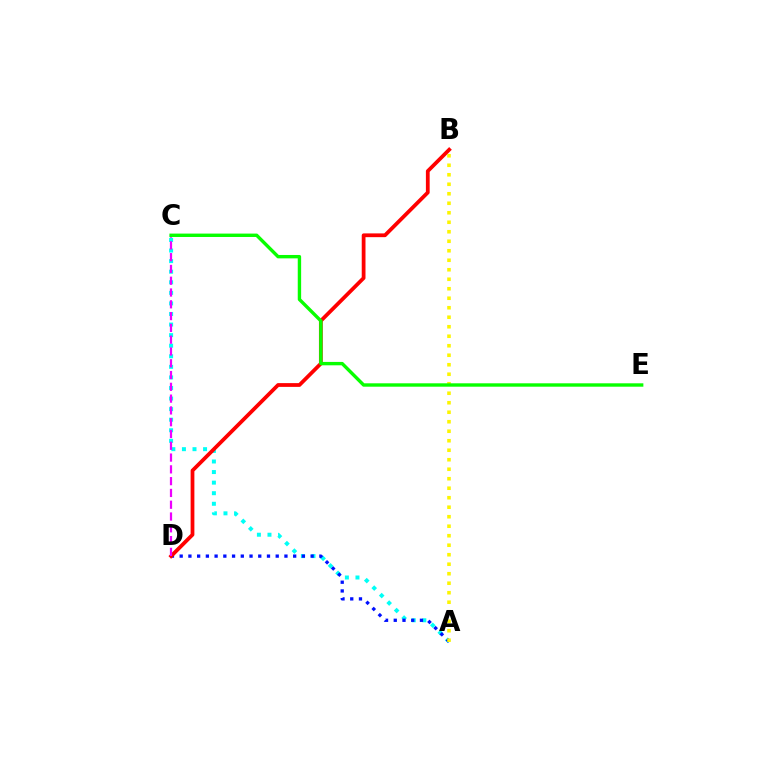{('A', 'C'): [{'color': '#00fff6', 'line_style': 'dotted', 'thickness': 2.87}], ('A', 'D'): [{'color': '#0010ff', 'line_style': 'dotted', 'thickness': 2.37}], ('B', 'D'): [{'color': '#ff0000', 'line_style': 'solid', 'thickness': 2.71}], ('C', 'D'): [{'color': '#ee00ff', 'line_style': 'dashed', 'thickness': 1.6}], ('A', 'B'): [{'color': '#fcf500', 'line_style': 'dotted', 'thickness': 2.58}], ('C', 'E'): [{'color': '#08ff00', 'line_style': 'solid', 'thickness': 2.44}]}